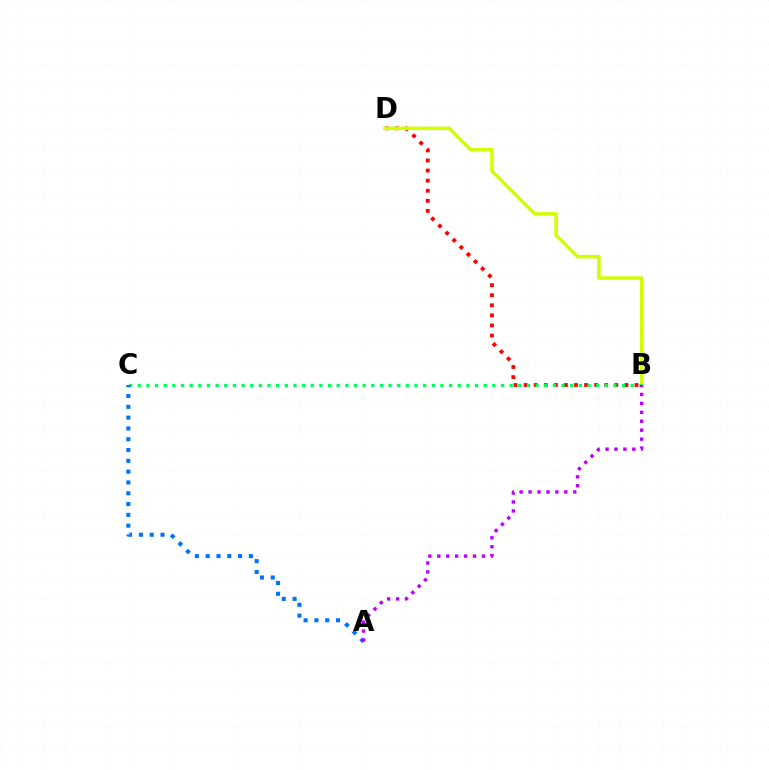{('B', 'D'): [{'color': '#ff0000', 'line_style': 'dotted', 'thickness': 2.74}, {'color': '#d1ff00', 'line_style': 'solid', 'thickness': 2.52}], ('B', 'C'): [{'color': '#00ff5c', 'line_style': 'dotted', 'thickness': 2.35}], ('A', 'C'): [{'color': '#0074ff', 'line_style': 'dotted', 'thickness': 2.94}], ('A', 'B'): [{'color': '#b900ff', 'line_style': 'dotted', 'thickness': 2.43}]}